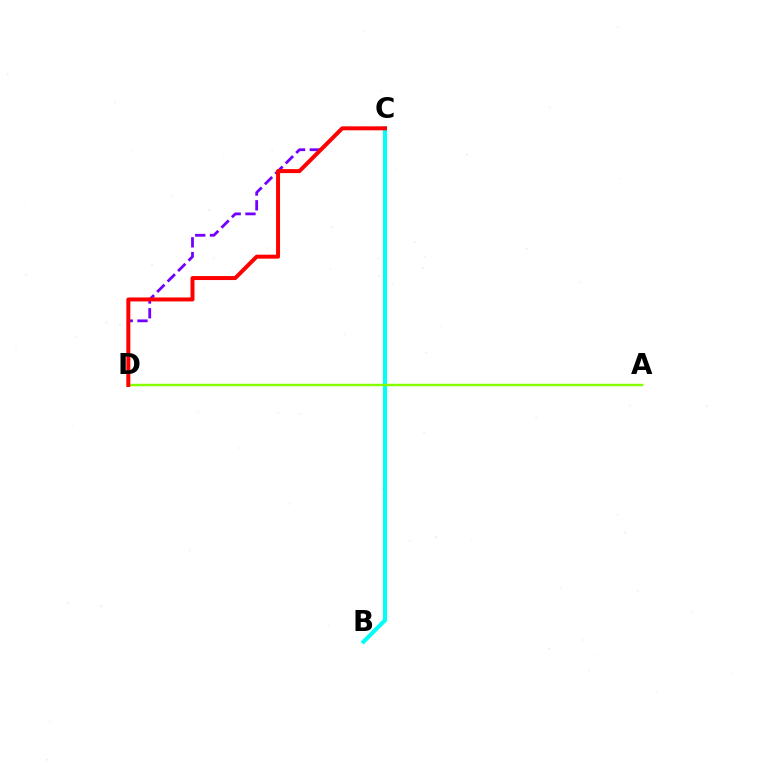{('B', 'C'): [{'color': '#00fff6', 'line_style': 'solid', 'thickness': 2.95}], ('C', 'D'): [{'color': '#7200ff', 'line_style': 'dashed', 'thickness': 2.01}, {'color': '#ff0000', 'line_style': 'solid', 'thickness': 2.86}], ('A', 'D'): [{'color': '#84ff00', 'line_style': 'solid', 'thickness': 1.75}]}